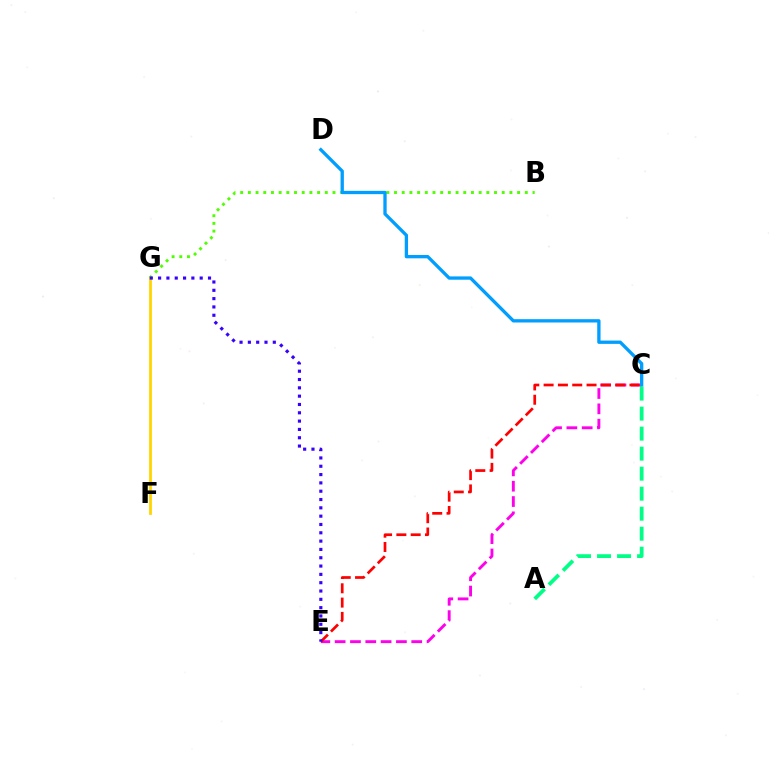{('C', 'E'): [{'color': '#ff00ed', 'line_style': 'dashed', 'thickness': 2.08}, {'color': '#ff0000', 'line_style': 'dashed', 'thickness': 1.94}], ('B', 'G'): [{'color': '#4fff00', 'line_style': 'dotted', 'thickness': 2.09}], ('F', 'G'): [{'color': '#ffd500', 'line_style': 'solid', 'thickness': 2.01}], ('C', 'D'): [{'color': '#009eff', 'line_style': 'solid', 'thickness': 2.38}], ('A', 'C'): [{'color': '#00ff86', 'line_style': 'dashed', 'thickness': 2.72}], ('E', 'G'): [{'color': '#3700ff', 'line_style': 'dotted', 'thickness': 2.26}]}